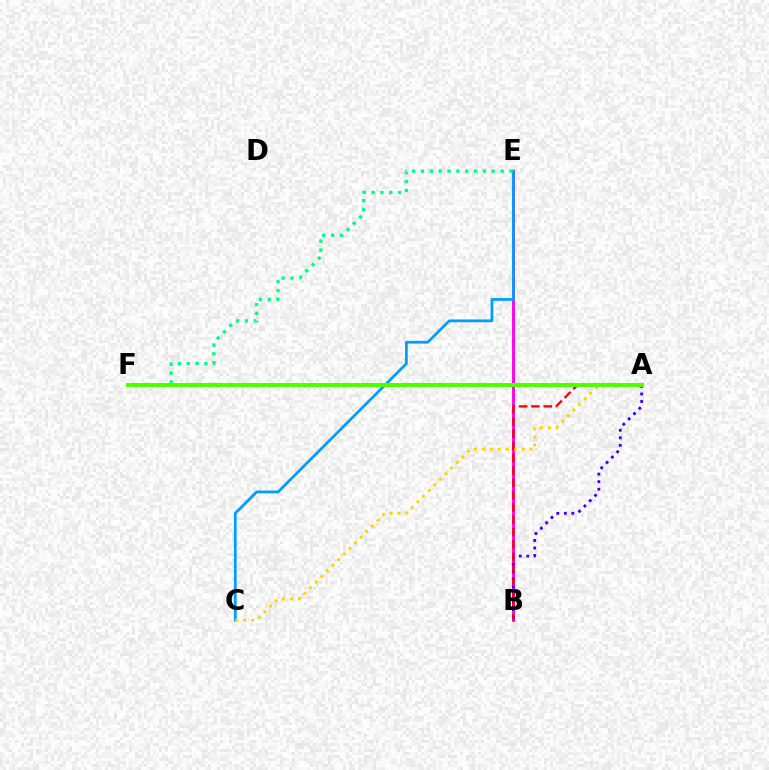{('B', 'E'): [{'color': '#ff00ed', 'line_style': 'solid', 'thickness': 2.07}], ('C', 'E'): [{'color': '#009eff', 'line_style': 'solid', 'thickness': 1.98}], ('A', 'B'): [{'color': '#3700ff', 'line_style': 'dotted', 'thickness': 2.05}, {'color': '#ff0000', 'line_style': 'dashed', 'thickness': 1.67}], ('A', 'C'): [{'color': '#ffd500', 'line_style': 'dotted', 'thickness': 2.16}], ('E', 'F'): [{'color': '#00ff86', 'line_style': 'dotted', 'thickness': 2.4}], ('A', 'F'): [{'color': '#4fff00', 'line_style': 'solid', 'thickness': 2.89}]}